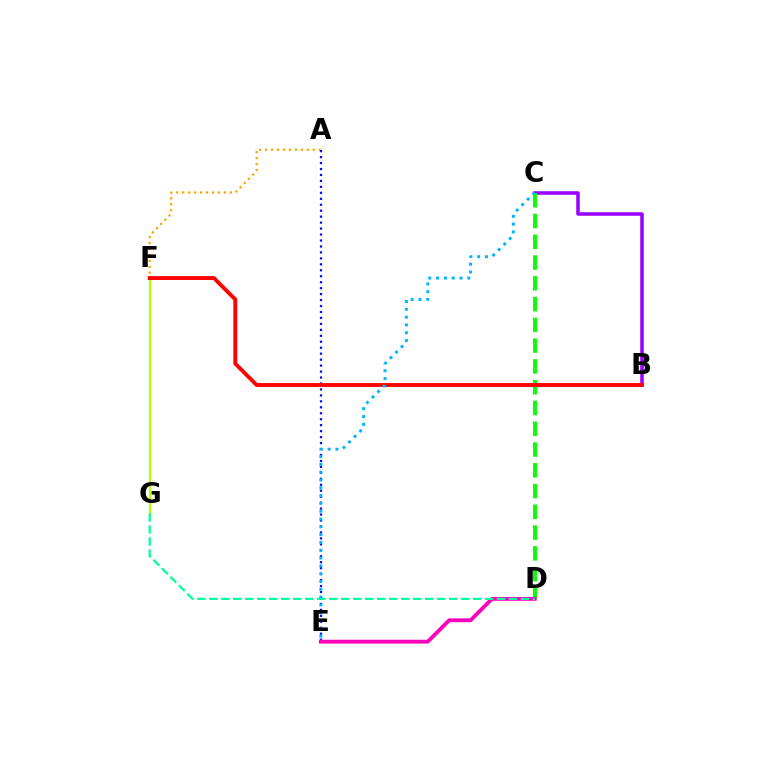{('A', 'F'): [{'color': '#ffa500', 'line_style': 'dotted', 'thickness': 1.62}], ('B', 'C'): [{'color': '#9b00ff', 'line_style': 'solid', 'thickness': 2.55}], ('F', 'G'): [{'color': '#b3ff00', 'line_style': 'solid', 'thickness': 1.54}], ('A', 'E'): [{'color': '#0010ff', 'line_style': 'dotted', 'thickness': 1.62}], ('C', 'D'): [{'color': '#08ff00', 'line_style': 'dashed', 'thickness': 2.82}], ('B', 'F'): [{'color': '#ff0000', 'line_style': 'solid', 'thickness': 2.79}], ('D', 'E'): [{'color': '#ff00bd', 'line_style': 'solid', 'thickness': 2.76}], ('D', 'G'): [{'color': '#00ff9d', 'line_style': 'dashed', 'thickness': 1.63}], ('C', 'E'): [{'color': '#00b5ff', 'line_style': 'dotted', 'thickness': 2.12}]}